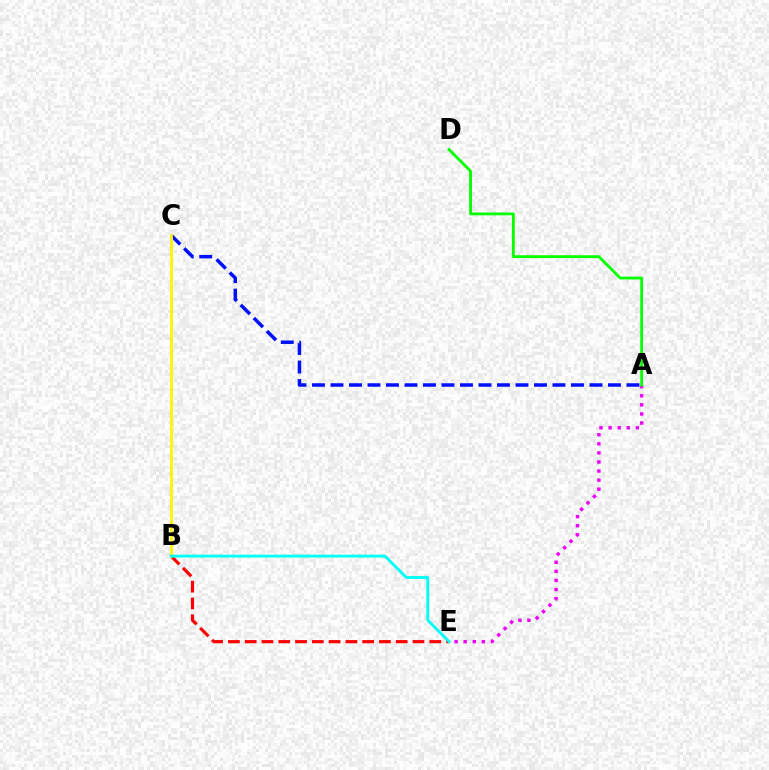{('A', 'C'): [{'color': '#0010ff', 'line_style': 'dashed', 'thickness': 2.51}], ('B', 'E'): [{'color': '#ff0000', 'line_style': 'dashed', 'thickness': 2.28}, {'color': '#00fff6', 'line_style': 'solid', 'thickness': 2.07}], ('B', 'C'): [{'color': '#fcf500', 'line_style': 'solid', 'thickness': 2.03}], ('A', 'E'): [{'color': '#ee00ff', 'line_style': 'dotted', 'thickness': 2.47}], ('A', 'D'): [{'color': '#08ff00', 'line_style': 'solid', 'thickness': 2.05}]}